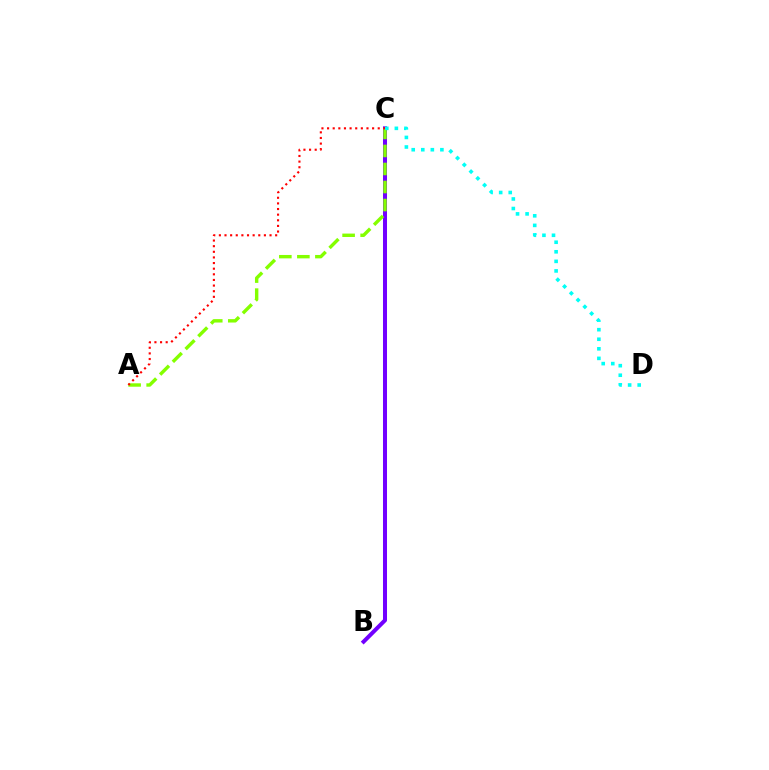{('B', 'C'): [{'color': '#7200ff', 'line_style': 'solid', 'thickness': 2.89}], ('A', 'C'): [{'color': '#84ff00', 'line_style': 'dashed', 'thickness': 2.45}, {'color': '#ff0000', 'line_style': 'dotted', 'thickness': 1.53}], ('C', 'D'): [{'color': '#00fff6', 'line_style': 'dotted', 'thickness': 2.6}]}